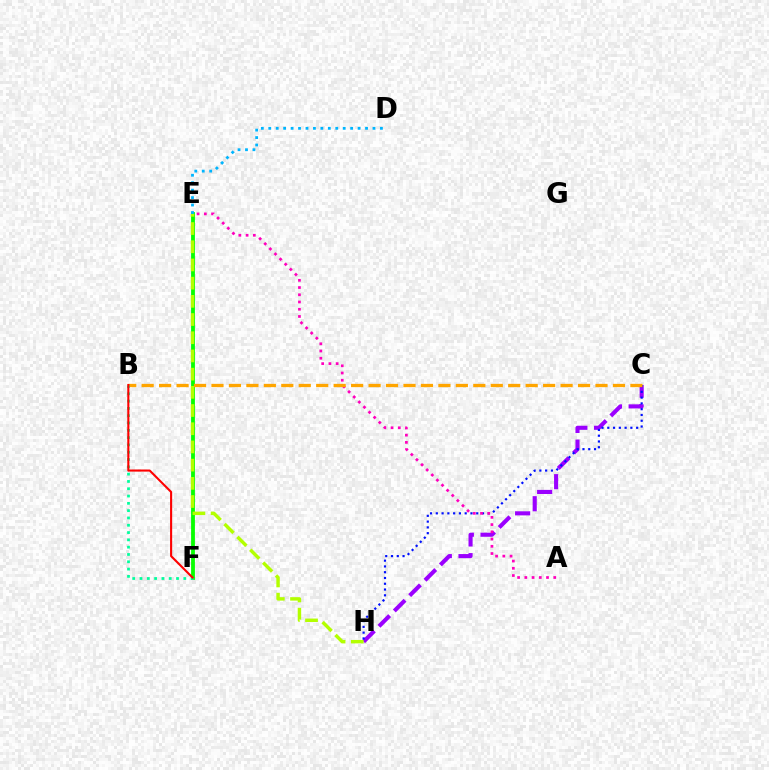{('C', 'H'): [{'color': '#9b00ff', 'line_style': 'dashed', 'thickness': 2.95}, {'color': '#0010ff', 'line_style': 'dotted', 'thickness': 1.57}], ('A', 'E'): [{'color': '#ff00bd', 'line_style': 'dotted', 'thickness': 1.96}], ('E', 'F'): [{'color': '#08ff00', 'line_style': 'solid', 'thickness': 2.75}], ('B', 'C'): [{'color': '#ffa500', 'line_style': 'dashed', 'thickness': 2.37}], ('E', 'H'): [{'color': '#b3ff00', 'line_style': 'dashed', 'thickness': 2.47}], ('D', 'E'): [{'color': '#00b5ff', 'line_style': 'dotted', 'thickness': 2.02}], ('B', 'F'): [{'color': '#00ff9d', 'line_style': 'dotted', 'thickness': 1.98}, {'color': '#ff0000', 'line_style': 'solid', 'thickness': 1.51}]}